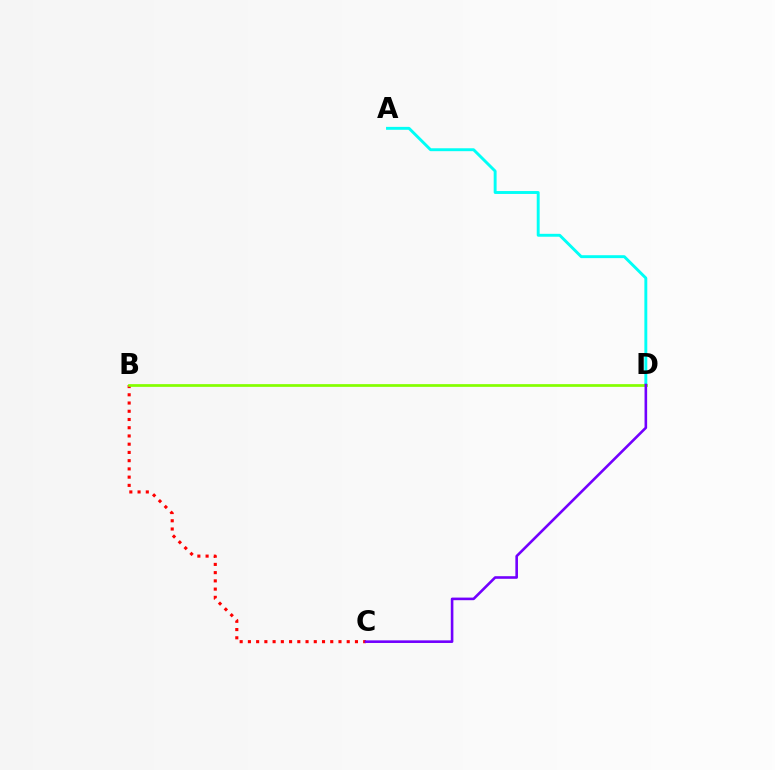{('B', 'C'): [{'color': '#ff0000', 'line_style': 'dotted', 'thickness': 2.24}], ('A', 'D'): [{'color': '#00fff6', 'line_style': 'solid', 'thickness': 2.09}], ('B', 'D'): [{'color': '#84ff00', 'line_style': 'solid', 'thickness': 1.96}], ('C', 'D'): [{'color': '#7200ff', 'line_style': 'solid', 'thickness': 1.88}]}